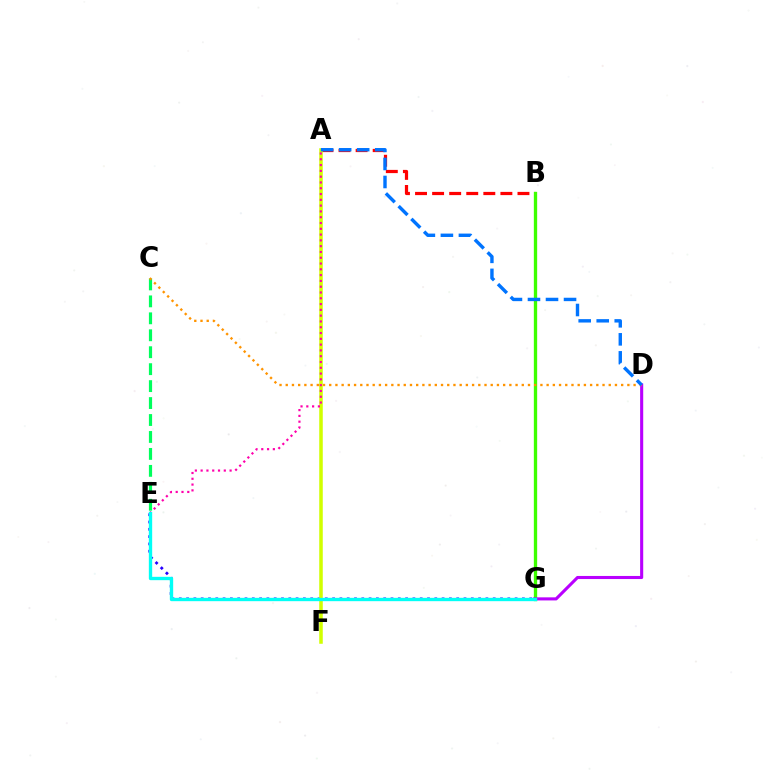{('A', 'B'): [{'color': '#ff0000', 'line_style': 'dashed', 'thickness': 2.32}], ('C', 'E'): [{'color': '#00ff5c', 'line_style': 'dashed', 'thickness': 2.3}], ('E', 'G'): [{'color': '#2500ff', 'line_style': 'dotted', 'thickness': 1.98}, {'color': '#00fff6', 'line_style': 'solid', 'thickness': 2.41}], ('B', 'G'): [{'color': '#3dff00', 'line_style': 'solid', 'thickness': 2.39}], ('D', 'G'): [{'color': '#b900ff', 'line_style': 'solid', 'thickness': 2.22}], ('C', 'D'): [{'color': '#ff9400', 'line_style': 'dotted', 'thickness': 1.69}], ('A', 'F'): [{'color': '#d1ff00', 'line_style': 'solid', 'thickness': 2.54}], ('A', 'E'): [{'color': '#ff00ac', 'line_style': 'dotted', 'thickness': 1.57}], ('A', 'D'): [{'color': '#0074ff', 'line_style': 'dashed', 'thickness': 2.45}]}